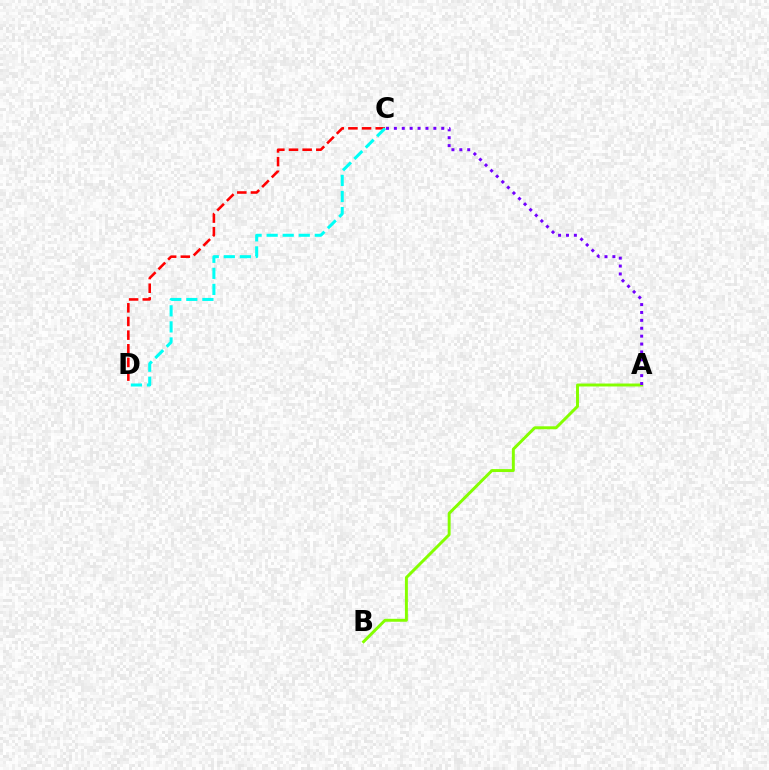{('C', 'D'): [{'color': '#ff0000', 'line_style': 'dashed', 'thickness': 1.86}, {'color': '#00fff6', 'line_style': 'dashed', 'thickness': 2.18}], ('A', 'B'): [{'color': '#84ff00', 'line_style': 'solid', 'thickness': 2.12}], ('A', 'C'): [{'color': '#7200ff', 'line_style': 'dotted', 'thickness': 2.14}]}